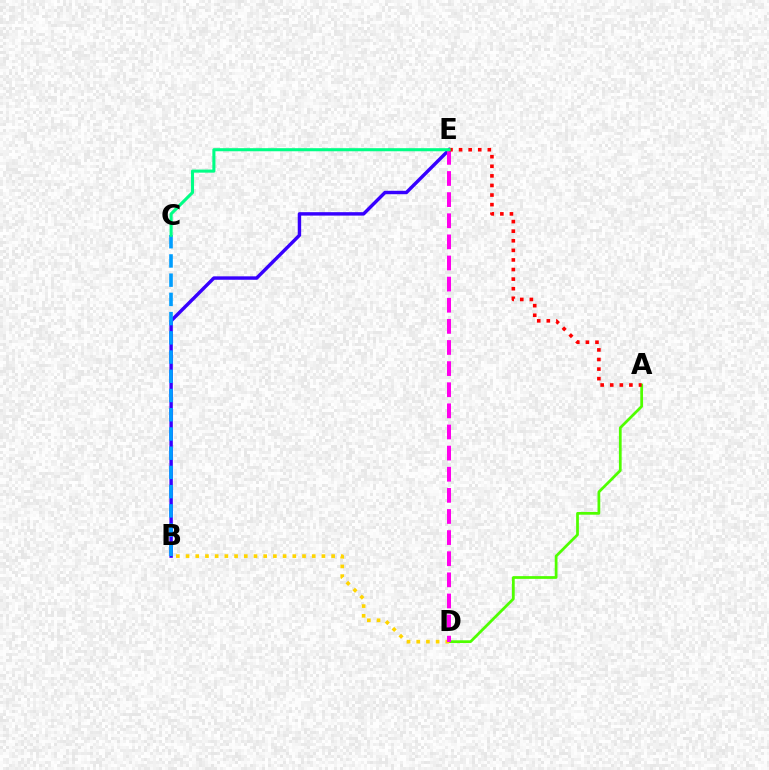{('A', 'D'): [{'color': '#4fff00', 'line_style': 'solid', 'thickness': 1.98}], ('B', 'E'): [{'color': '#3700ff', 'line_style': 'solid', 'thickness': 2.47}], ('B', 'D'): [{'color': '#ffd500', 'line_style': 'dotted', 'thickness': 2.64}], ('D', 'E'): [{'color': '#ff00ed', 'line_style': 'dashed', 'thickness': 2.87}], ('A', 'E'): [{'color': '#ff0000', 'line_style': 'dotted', 'thickness': 2.6}], ('B', 'C'): [{'color': '#009eff', 'line_style': 'dashed', 'thickness': 2.61}], ('C', 'E'): [{'color': '#00ff86', 'line_style': 'solid', 'thickness': 2.21}]}